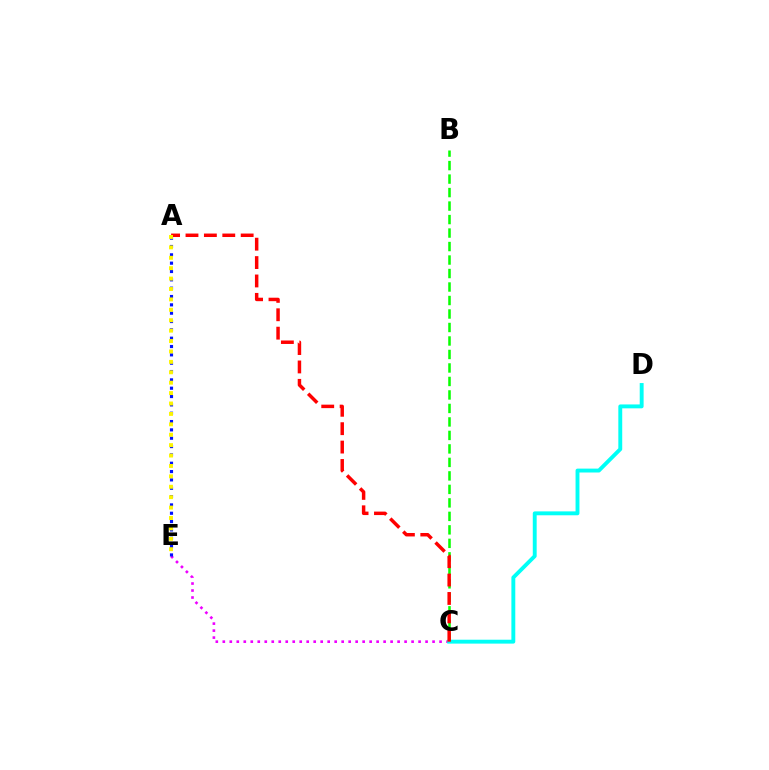{('B', 'C'): [{'color': '#08ff00', 'line_style': 'dashed', 'thickness': 1.83}], ('C', 'E'): [{'color': '#ee00ff', 'line_style': 'dotted', 'thickness': 1.9}], ('C', 'D'): [{'color': '#00fff6', 'line_style': 'solid', 'thickness': 2.8}], ('A', 'C'): [{'color': '#ff0000', 'line_style': 'dashed', 'thickness': 2.5}], ('A', 'E'): [{'color': '#0010ff', 'line_style': 'dotted', 'thickness': 2.26}, {'color': '#fcf500', 'line_style': 'dotted', 'thickness': 2.83}]}